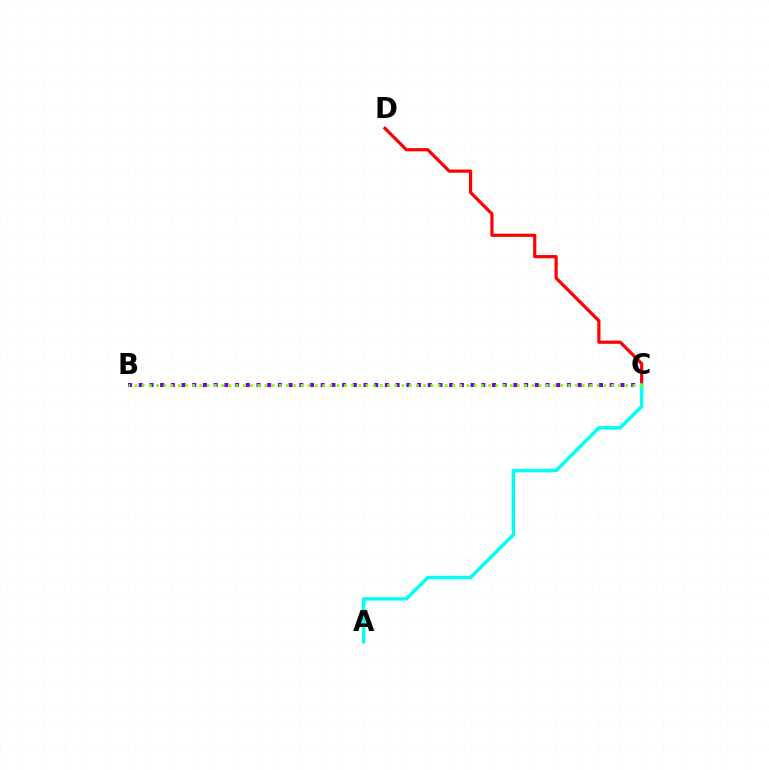{('B', 'C'): [{'color': '#7200ff', 'line_style': 'dotted', 'thickness': 2.91}, {'color': '#84ff00', 'line_style': 'dotted', 'thickness': 1.96}], ('C', 'D'): [{'color': '#ff0000', 'line_style': 'solid', 'thickness': 2.3}], ('A', 'C'): [{'color': '#00fff6', 'line_style': 'solid', 'thickness': 2.48}]}